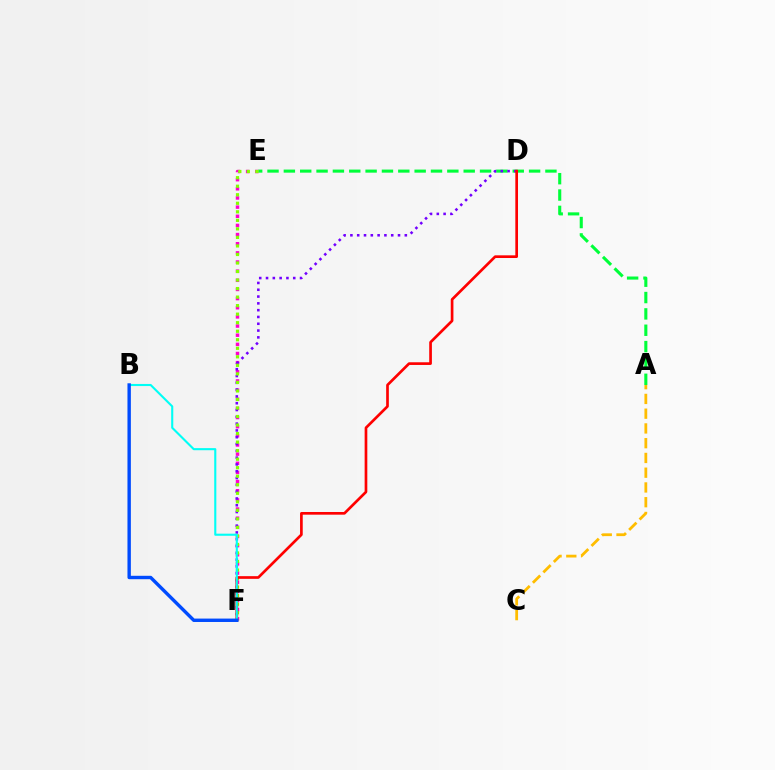{('E', 'F'): [{'color': '#ff00cf', 'line_style': 'dotted', 'thickness': 2.49}, {'color': '#84ff00', 'line_style': 'dotted', 'thickness': 2.32}], ('A', 'E'): [{'color': '#00ff39', 'line_style': 'dashed', 'thickness': 2.22}], ('D', 'F'): [{'color': '#7200ff', 'line_style': 'dotted', 'thickness': 1.85}, {'color': '#ff0000', 'line_style': 'solid', 'thickness': 1.93}], ('A', 'C'): [{'color': '#ffbd00', 'line_style': 'dashed', 'thickness': 2.0}], ('B', 'F'): [{'color': '#00fff6', 'line_style': 'solid', 'thickness': 1.51}, {'color': '#004bff', 'line_style': 'solid', 'thickness': 2.45}]}